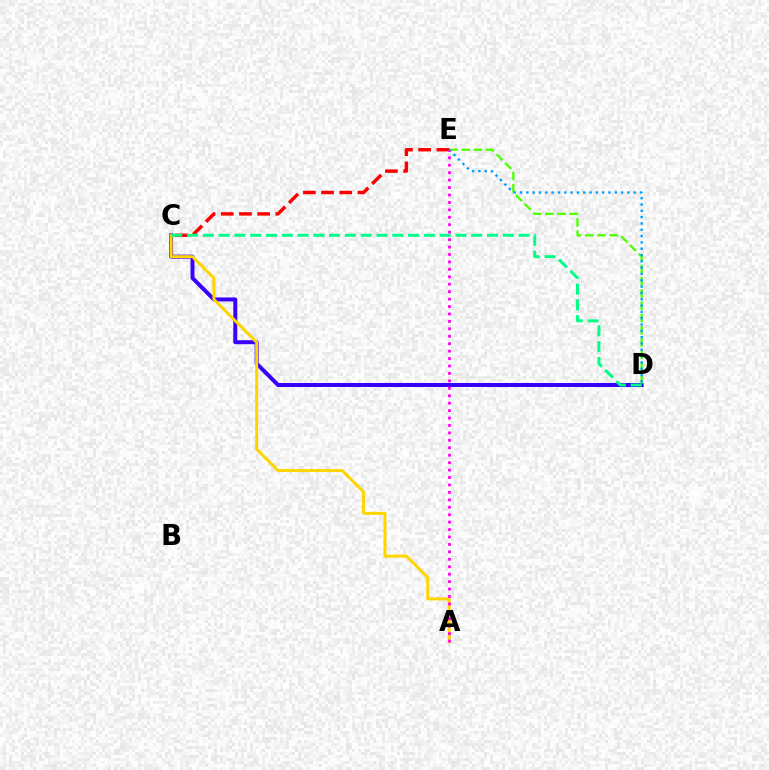{('C', 'D'): [{'color': '#3700ff', 'line_style': 'solid', 'thickness': 2.87}, {'color': '#00ff86', 'line_style': 'dashed', 'thickness': 2.14}], ('D', 'E'): [{'color': '#4fff00', 'line_style': 'dashed', 'thickness': 1.67}, {'color': '#009eff', 'line_style': 'dotted', 'thickness': 1.72}], ('C', 'E'): [{'color': '#ff0000', 'line_style': 'dashed', 'thickness': 2.47}], ('A', 'C'): [{'color': '#ffd500', 'line_style': 'solid', 'thickness': 2.16}], ('A', 'E'): [{'color': '#ff00ed', 'line_style': 'dotted', 'thickness': 2.02}]}